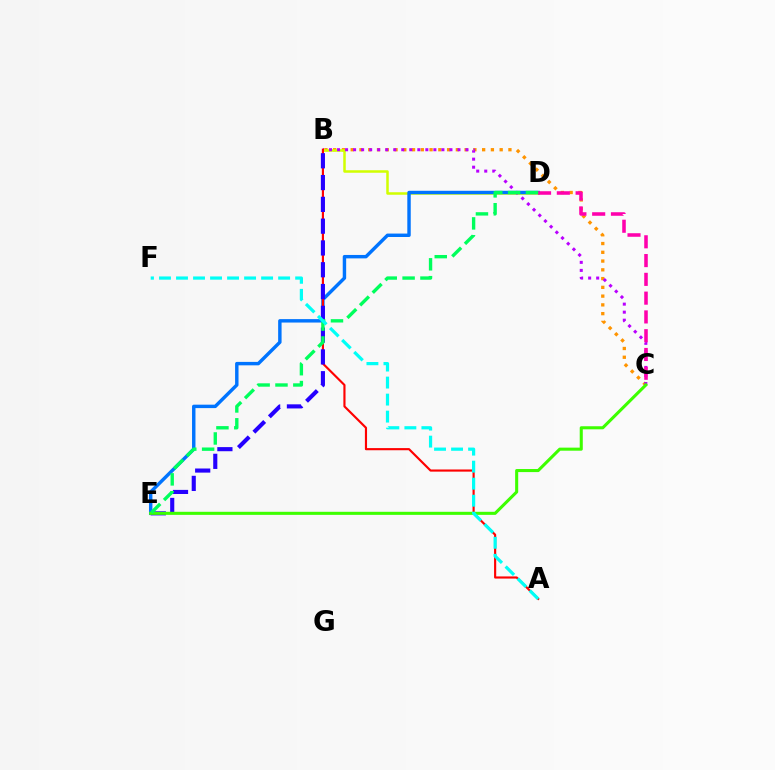{('B', 'C'): [{'color': '#ff9400', 'line_style': 'dotted', 'thickness': 2.38}, {'color': '#b900ff', 'line_style': 'dotted', 'thickness': 2.18}], ('B', 'D'): [{'color': '#d1ff00', 'line_style': 'solid', 'thickness': 1.81}], ('D', 'E'): [{'color': '#0074ff', 'line_style': 'solid', 'thickness': 2.47}, {'color': '#00ff5c', 'line_style': 'dashed', 'thickness': 2.42}], ('A', 'B'): [{'color': '#ff0000', 'line_style': 'solid', 'thickness': 1.55}], ('B', 'E'): [{'color': '#2500ff', 'line_style': 'dashed', 'thickness': 2.96}], ('C', 'E'): [{'color': '#3dff00', 'line_style': 'solid', 'thickness': 2.21}], ('C', 'D'): [{'color': '#ff00ac', 'line_style': 'dashed', 'thickness': 2.55}], ('A', 'F'): [{'color': '#00fff6', 'line_style': 'dashed', 'thickness': 2.31}]}